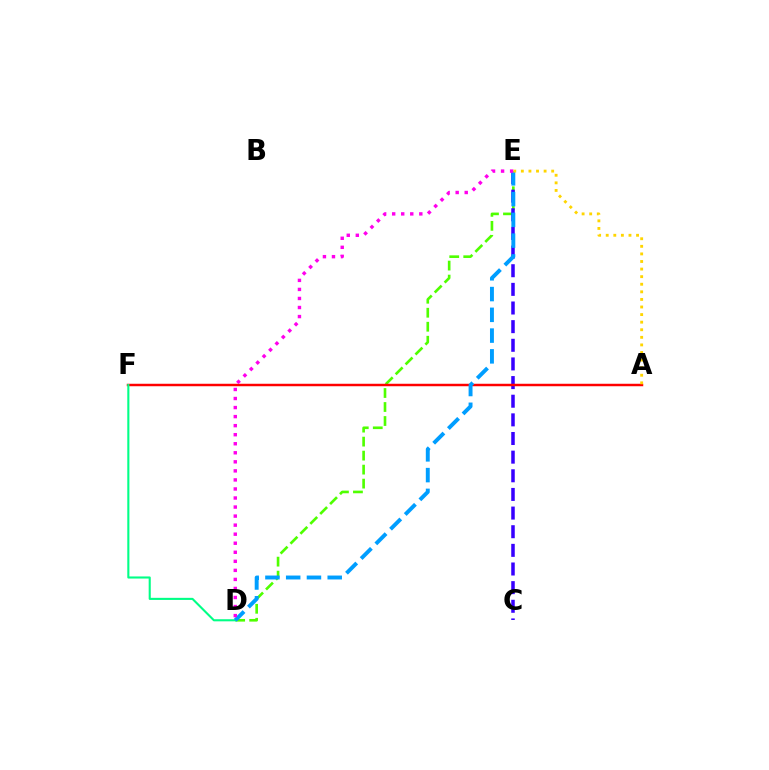{('D', 'E'): [{'color': '#4fff00', 'line_style': 'dashed', 'thickness': 1.9}, {'color': '#009eff', 'line_style': 'dashed', 'thickness': 2.82}, {'color': '#ff00ed', 'line_style': 'dotted', 'thickness': 2.46}], ('C', 'E'): [{'color': '#3700ff', 'line_style': 'dashed', 'thickness': 2.53}], ('A', 'F'): [{'color': '#ff0000', 'line_style': 'solid', 'thickness': 1.78}], ('D', 'F'): [{'color': '#00ff86', 'line_style': 'solid', 'thickness': 1.51}], ('A', 'E'): [{'color': '#ffd500', 'line_style': 'dotted', 'thickness': 2.06}]}